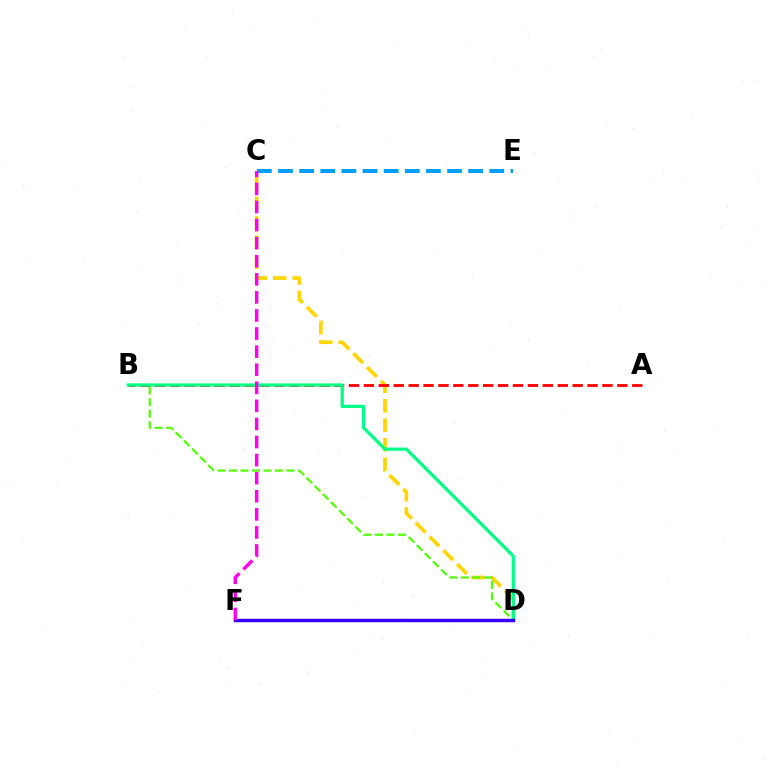{('C', 'D'): [{'color': '#ffd500', 'line_style': 'dashed', 'thickness': 2.65}], ('B', 'D'): [{'color': '#4fff00', 'line_style': 'dashed', 'thickness': 1.56}, {'color': '#00ff86', 'line_style': 'solid', 'thickness': 2.32}], ('A', 'B'): [{'color': '#ff0000', 'line_style': 'dashed', 'thickness': 2.03}], ('C', 'E'): [{'color': '#009eff', 'line_style': 'dashed', 'thickness': 2.87}], ('D', 'F'): [{'color': '#3700ff', 'line_style': 'solid', 'thickness': 2.48}], ('C', 'F'): [{'color': '#ff00ed', 'line_style': 'dashed', 'thickness': 2.46}]}